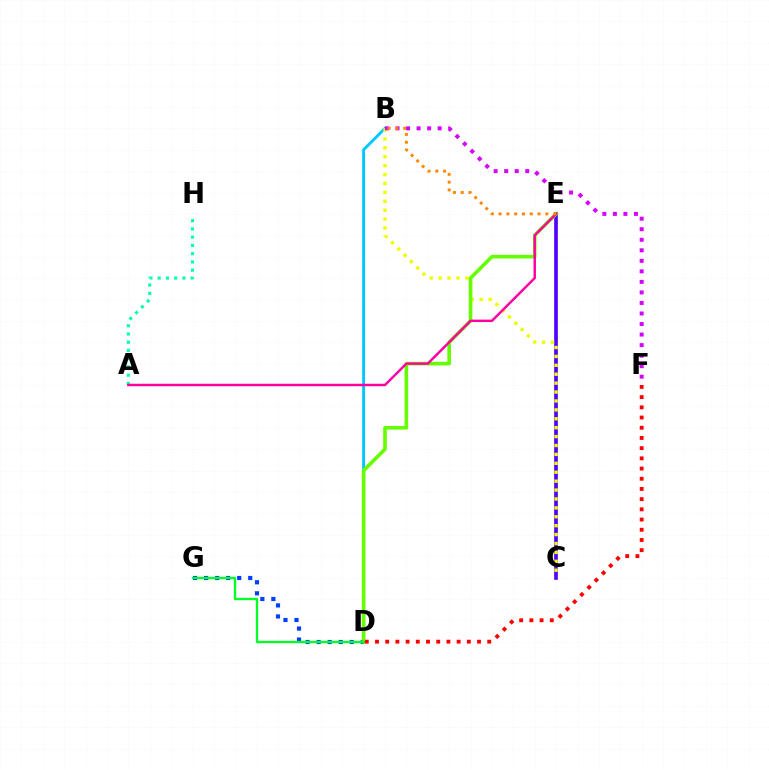{('D', 'G'): [{'color': '#003fff', 'line_style': 'dotted', 'thickness': 3.0}, {'color': '#00ff27', 'line_style': 'solid', 'thickness': 1.68}], ('C', 'E'): [{'color': '#4f00ff', 'line_style': 'solid', 'thickness': 2.63}], ('B', 'D'): [{'color': '#00c7ff', 'line_style': 'solid', 'thickness': 2.08}], ('A', 'H'): [{'color': '#00ffaf', 'line_style': 'dotted', 'thickness': 2.24}], ('B', 'C'): [{'color': '#eeff00', 'line_style': 'dotted', 'thickness': 2.42}], ('D', 'E'): [{'color': '#66ff00', 'line_style': 'solid', 'thickness': 2.61}], ('A', 'E'): [{'color': '#ff00a0', 'line_style': 'solid', 'thickness': 1.77}], ('B', 'F'): [{'color': '#d600ff', 'line_style': 'dotted', 'thickness': 2.86}], ('D', 'F'): [{'color': '#ff0000', 'line_style': 'dotted', 'thickness': 2.77}], ('B', 'E'): [{'color': '#ff8800', 'line_style': 'dotted', 'thickness': 2.12}]}